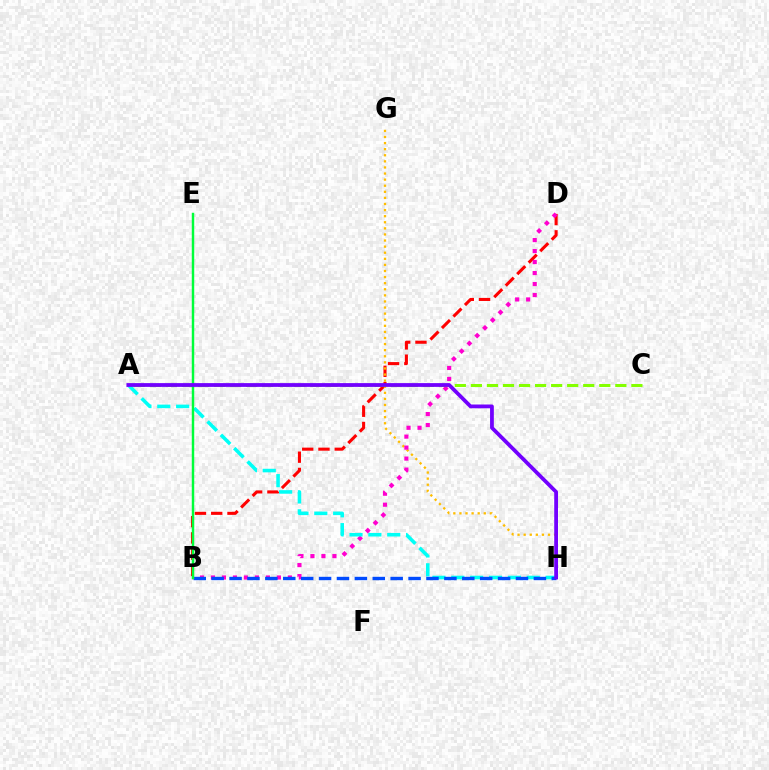{('B', 'D'): [{'color': '#ff0000', 'line_style': 'dashed', 'thickness': 2.21}, {'color': '#ff00cf', 'line_style': 'dotted', 'thickness': 2.99}], ('G', 'H'): [{'color': '#ffbd00', 'line_style': 'dotted', 'thickness': 1.65}], ('A', 'H'): [{'color': '#00fff6', 'line_style': 'dashed', 'thickness': 2.56}, {'color': '#7200ff', 'line_style': 'solid', 'thickness': 2.72}], ('B', 'H'): [{'color': '#004bff', 'line_style': 'dashed', 'thickness': 2.43}], ('A', 'C'): [{'color': '#84ff00', 'line_style': 'dashed', 'thickness': 2.18}], ('B', 'E'): [{'color': '#00ff39', 'line_style': 'solid', 'thickness': 1.76}]}